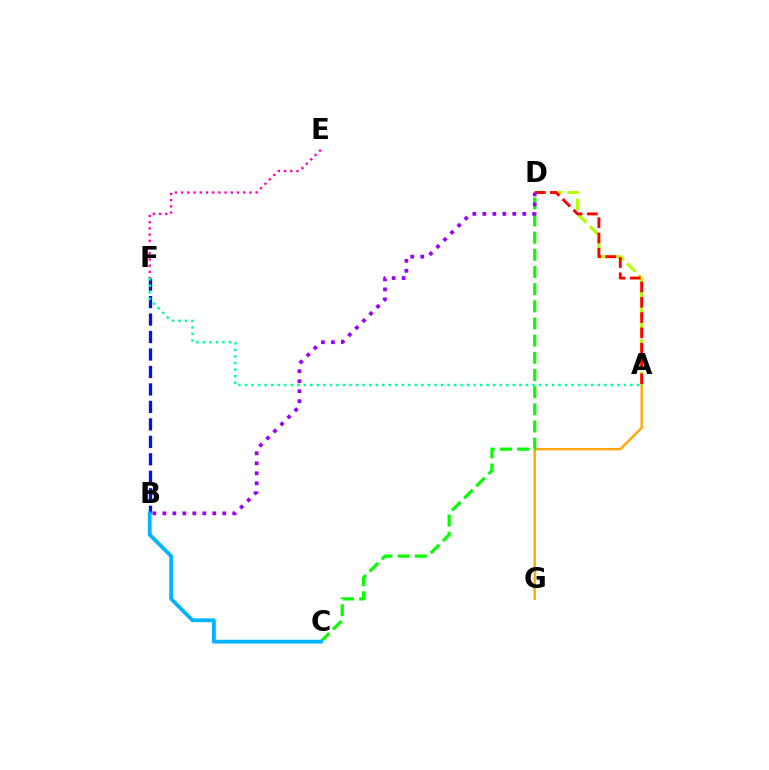{('B', 'F'): [{'color': '#0010ff', 'line_style': 'dashed', 'thickness': 2.37}], ('A', 'G'): [{'color': '#ffa500', 'line_style': 'solid', 'thickness': 1.68}], ('E', 'F'): [{'color': '#ff00bd', 'line_style': 'dotted', 'thickness': 1.69}], ('C', 'D'): [{'color': '#08ff00', 'line_style': 'dashed', 'thickness': 2.33}], ('A', 'D'): [{'color': '#b3ff00', 'line_style': 'dashed', 'thickness': 2.22}, {'color': '#ff0000', 'line_style': 'dashed', 'thickness': 2.08}], ('B', 'C'): [{'color': '#00b5ff', 'line_style': 'solid', 'thickness': 2.74}], ('B', 'D'): [{'color': '#9b00ff', 'line_style': 'dotted', 'thickness': 2.71}], ('A', 'F'): [{'color': '#00ff9d', 'line_style': 'dotted', 'thickness': 1.77}]}